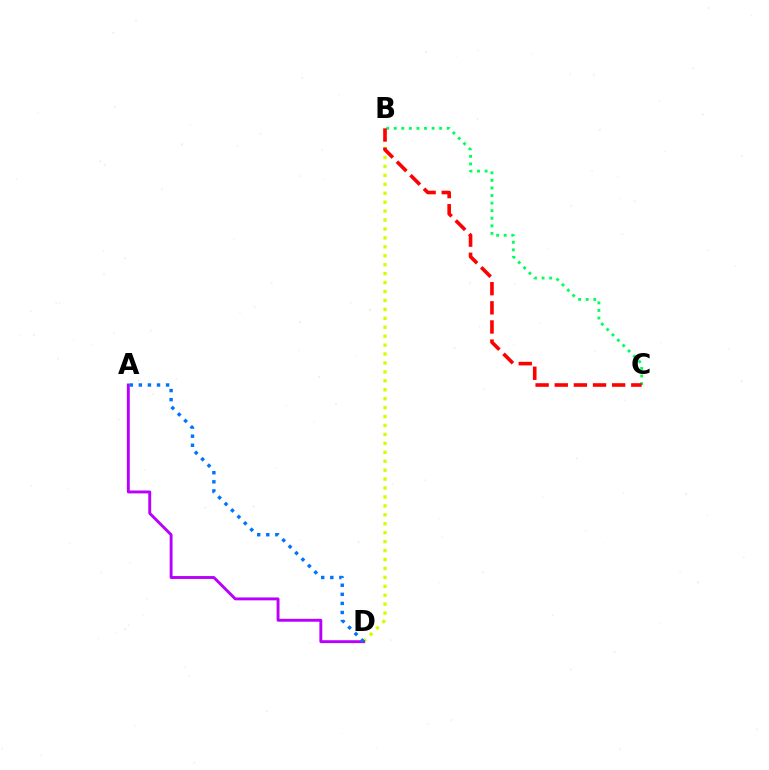{('B', 'D'): [{'color': '#d1ff00', 'line_style': 'dotted', 'thickness': 2.43}], ('A', 'D'): [{'color': '#b900ff', 'line_style': 'solid', 'thickness': 2.09}, {'color': '#0074ff', 'line_style': 'dotted', 'thickness': 2.47}], ('B', 'C'): [{'color': '#00ff5c', 'line_style': 'dotted', 'thickness': 2.06}, {'color': '#ff0000', 'line_style': 'dashed', 'thickness': 2.6}]}